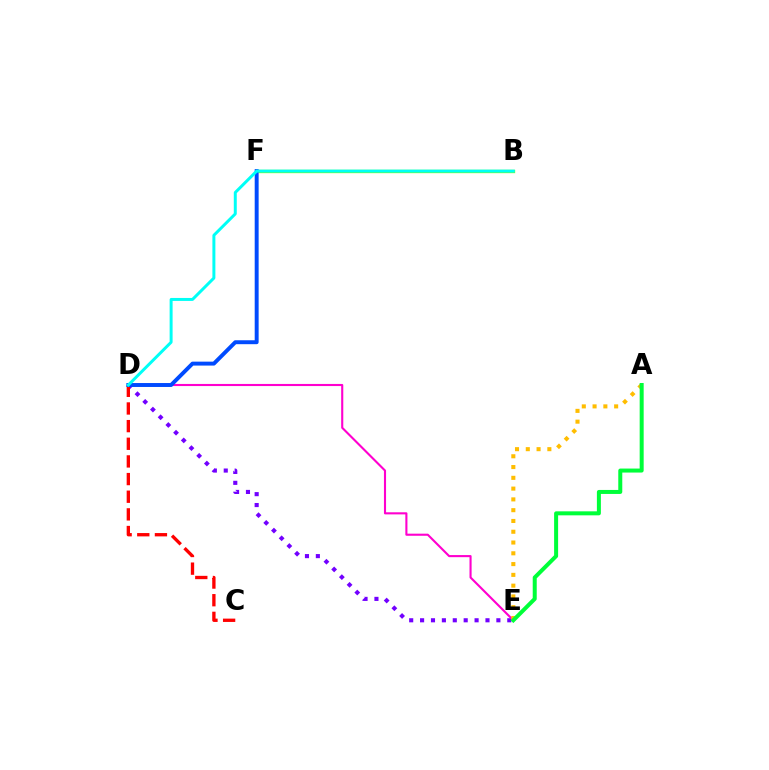{('D', 'E'): [{'color': '#7200ff', 'line_style': 'dotted', 'thickness': 2.96}, {'color': '#ff00cf', 'line_style': 'solid', 'thickness': 1.52}], ('C', 'D'): [{'color': '#ff0000', 'line_style': 'dashed', 'thickness': 2.4}], ('A', 'E'): [{'color': '#ffbd00', 'line_style': 'dotted', 'thickness': 2.93}, {'color': '#00ff39', 'line_style': 'solid', 'thickness': 2.88}], ('B', 'F'): [{'color': '#84ff00', 'line_style': 'solid', 'thickness': 2.39}], ('D', 'F'): [{'color': '#004bff', 'line_style': 'solid', 'thickness': 2.83}], ('B', 'D'): [{'color': '#00fff6', 'line_style': 'solid', 'thickness': 2.14}]}